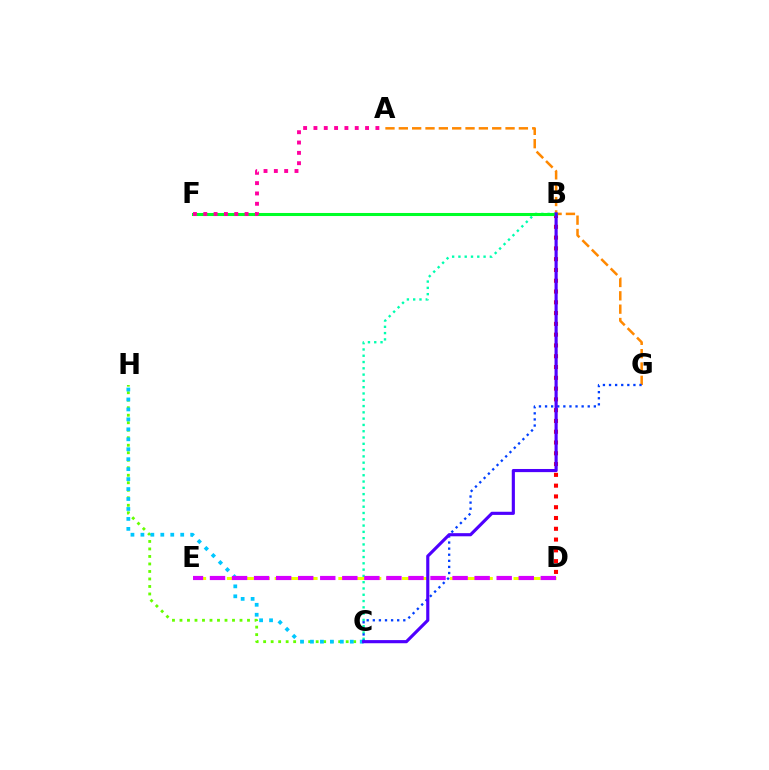{('B', 'C'): [{'color': '#00ffaf', 'line_style': 'dotted', 'thickness': 1.71}, {'color': '#4f00ff', 'line_style': 'solid', 'thickness': 2.26}], ('D', 'E'): [{'color': '#eeff00', 'line_style': 'dashed', 'thickness': 2.16}, {'color': '#d600ff', 'line_style': 'dashed', 'thickness': 3.0}], ('A', 'G'): [{'color': '#ff8800', 'line_style': 'dashed', 'thickness': 1.81}], ('B', 'D'): [{'color': '#ff0000', 'line_style': 'dotted', 'thickness': 2.93}], ('C', 'H'): [{'color': '#66ff00', 'line_style': 'dotted', 'thickness': 2.04}, {'color': '#00c7ff', 'line_style': 'dotted', 'thickness': 2.7}], ('C', 'G'): [{'color': '#003fff', 'line_style': 'dotted', 'thickness': 1.66}], ('B', 'F'): [{'color': '#00ff27', 'line_style': 'solid', 'thickness': 2.2}], ('A', 'F'): [{'color': '#ff00a0', 'line_style': 'dotted', 'thickness': 2.81}]}